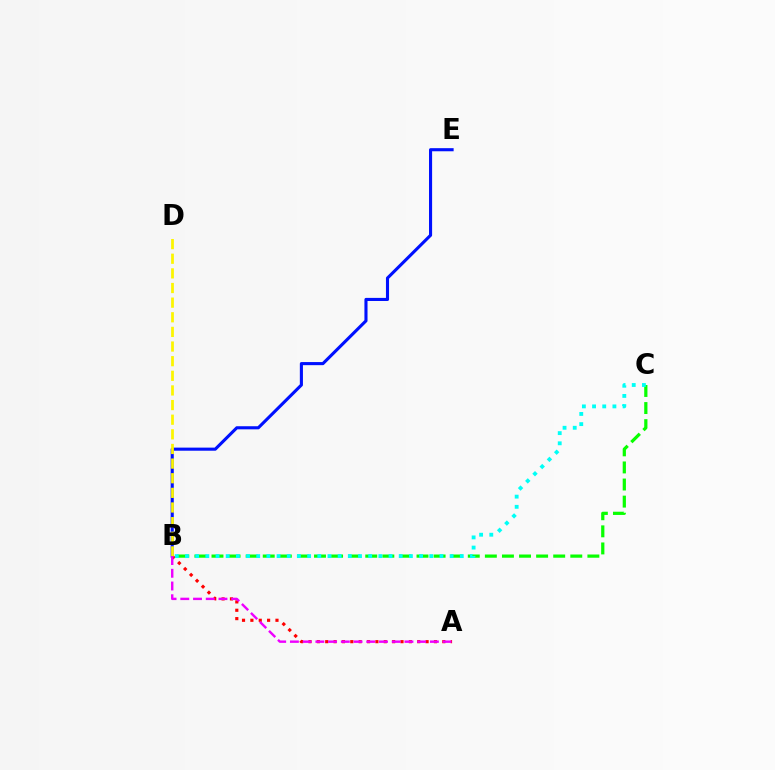{('B', 'E'): [{'color': '#0010ff', 'line_style': 'solid', 'thickness': 2.23}], ('A', 'B'): [{'color': '#ff0000', 'line_style': 'dotted', 'thickness': 2.27}, {'color': '#ee00ff', 'line_style': 'dashed', 'thickness': 1.73}], ('B', 'C'): [{'color': '#08ff00', 'line_style': 'dashed', 'thickness': 2.32}, {'color': '#00fff6', 'line_style': 'dotted', 'thickness': 2.77}], ('B', 'D'): [{'color': '#fcf500', 'line_style': 'dashed', 'thickness': 1.99}]}